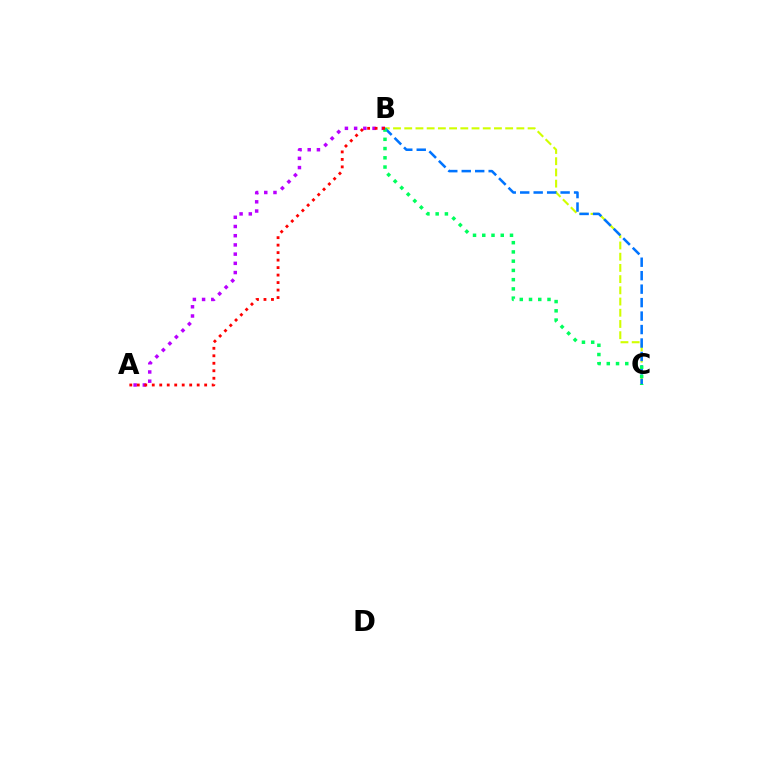{('A', 'B'): [{'color': '#b900ff', 'line_style': 'dotted', 'thickness': 2.5}, {'color': '#ff0000', 'line_style': 'dotted', 'thickness': 2.03}], ('B', 'C'): [{'color': '#d1ff00', 'line_style': 'dashed', 'thickness': 1.52}, {'color': '#0074ff', 'line_style': 'dashed', 'thickness': 1.83}, {'color': '#00ff5c', 'line_style': 'dotted', 'thickness': 2.51}]}